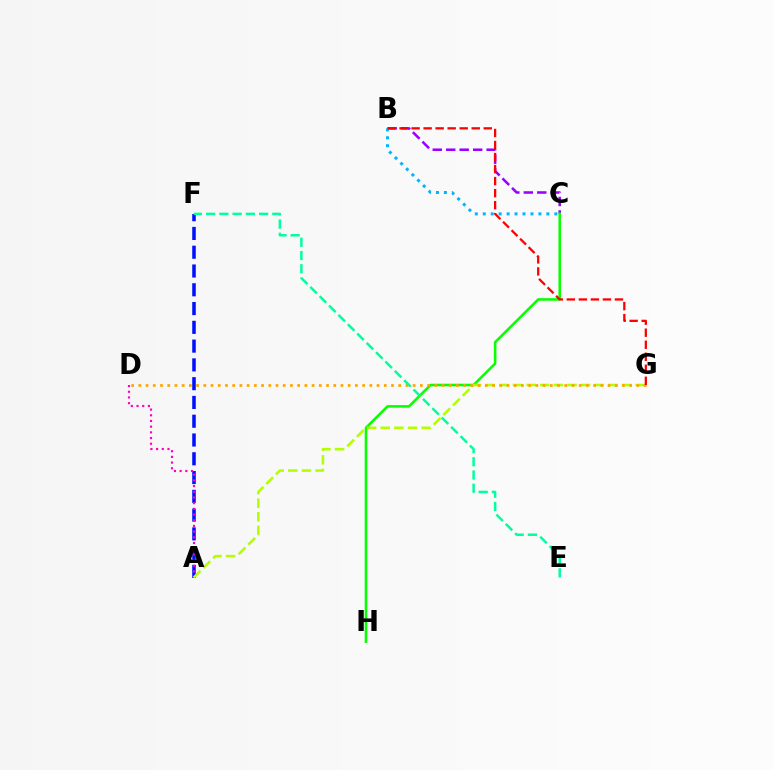{('A', 'F'): [{'color': '#0010ff', 'line_style': 'dashed', 'thickness': 2.55}], ('B', 'C'): [{'color': '#9b00ff', 'line_style': 'dashed', 'thickness': 1.83}, {'color': '#00b5ff', 'line_style': 'dotted', 'thickness': 2.16}], ('A', 'D'): [{'color': '#ff00bd', 'line_style': 'dotted', 'thickness': 1.55}], ('C', 'H'): [{'color': '#08ff00', 'line_style': 'solid', 'thickness': 1.84}], ('A', 'G'): [{'color': '#b3ff00', 'line_style': 'dashed', 'thickness': 1.85}], ('D', 'G'): [{'color': '#ffa500', 'line_style': 'dotted', 'thickness': 1.96}], ('B', 'G'): [{'color': '#ff0000', 'line_style': 'dashed', 'thickness': 1.63}], ('E', 'F'): [{'color': '#00ff9d', 'line_style': 'dashed', 'thickness': 1.8}]}